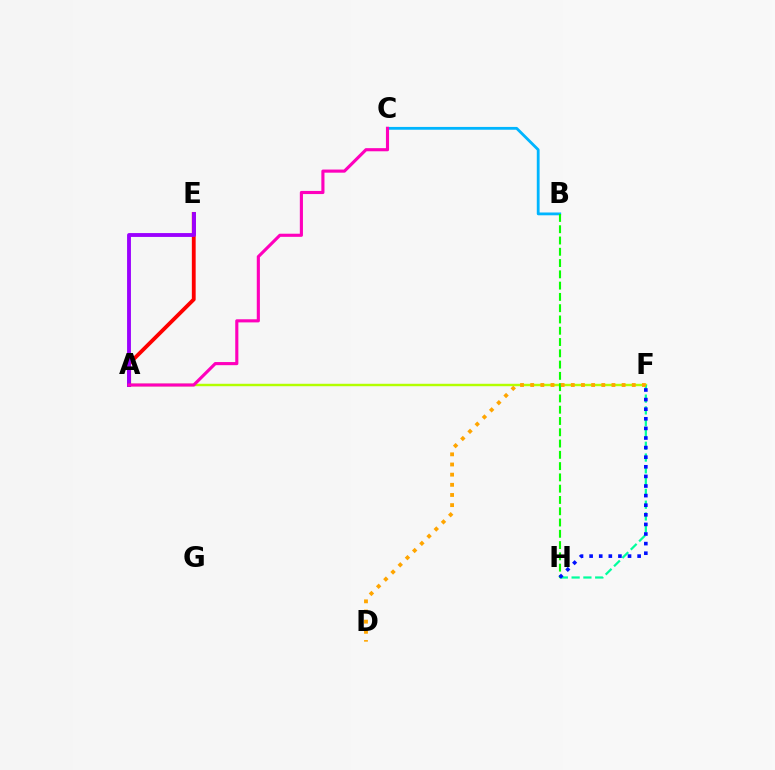{('A', 'F'): [{'color': '#b3ff00', 'line_style': 'solid', 'thickness': 1.75}], ('B', 'C'): [{'color': '#00b5ff', 'line_style': 'solid', 'thickness': 2.03}], ('A', 'E'): [{'color': '#ff0000', 'line_style': 'solid', 'thickness': 2.75}, {'color': '#9b00ff', 'line_style': 'solid', 'thickness': 2.78}], ('B', 'H'): [{'color': '#08ff00', 'line_style': 'dashed', 'thickness': 1.53}], ('F', 'H'): [{'color': '#00ff9d', 'line_style': 'dashed', 'thickness': 1.6}, {'color': '#0010ff', 'line_style': 'dotted', 'thickness': 2.61}], ('A', 'C'): [{'color': '#ff00bd', 'line_style': 'solid', 'thickness': 2.25}], ('D', 'F'): [{'color': '#ffa500', 'line_style': 'dotted', 'thickness': 2.76}]}